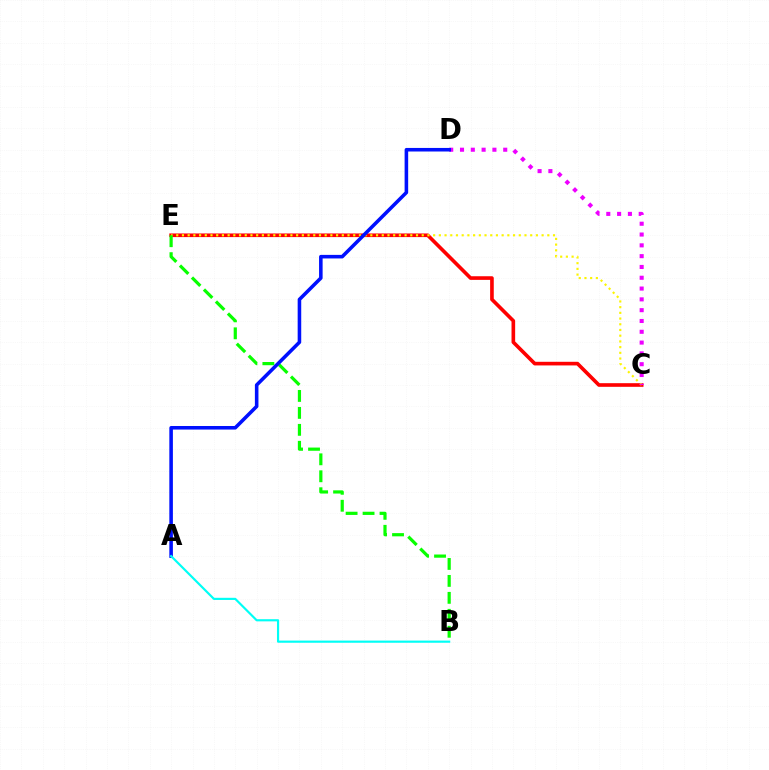{('C', 'E'): [{'color': '#ff0000', 'line_style': 'solid', 'thickness': 2.62}, {'color': '#fcf500', 'line_style': 'dotted', 'thickness': 1.55}], ('B', 'E'): [{'color': '#08ff00', 'line_style': 'dashed', 'thickness': 2.3}], ('C', 'D'): [{'color': '#ee00ff', 'line_style': 'dotted', 'thickness': 2.94}], ('A', 'D'): [{'color': '#0010ff', 'line_style': 'solid', 'thickness': 2.57}], ('A', 'B'): [{'color': '#00fff6', 'line_style': 'solid', 'thickness': 1.56}]}